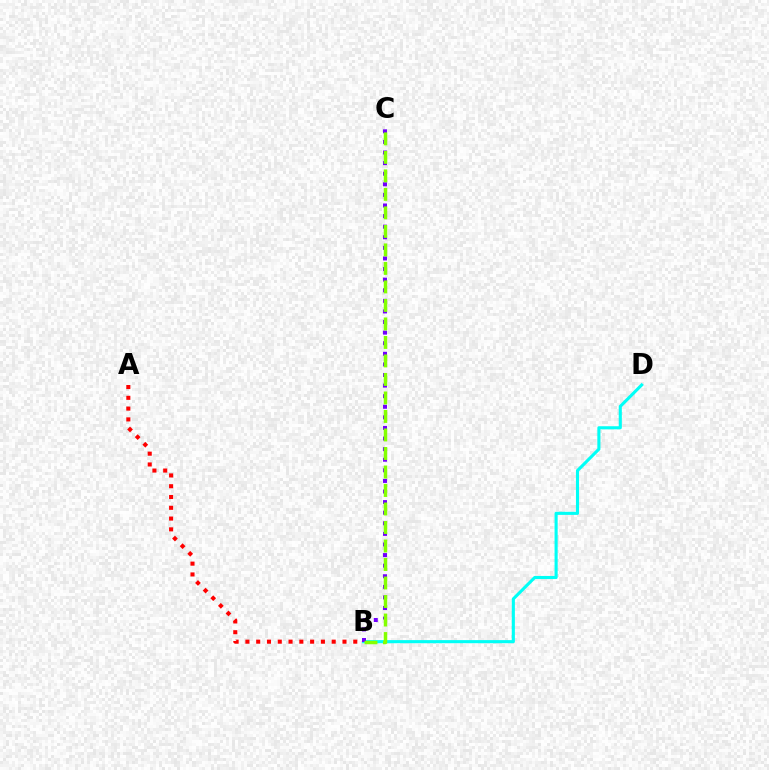{('A', 'B'): [{'color': '#ff0000', 'line_style': 'dotted', 'thickness': 2.93}], ('B', 'D'): [{'color': '#00fff6', 'line_style': 'solid', 'thickness': 2.23}], ('B', 'C'): [{'color': '#7200ff', 'line_style': 'dotted', 'thickness': 2.88}, {'color': '#84ff00', 'line_style': 'dashed', 'thickness': 2.51}]}